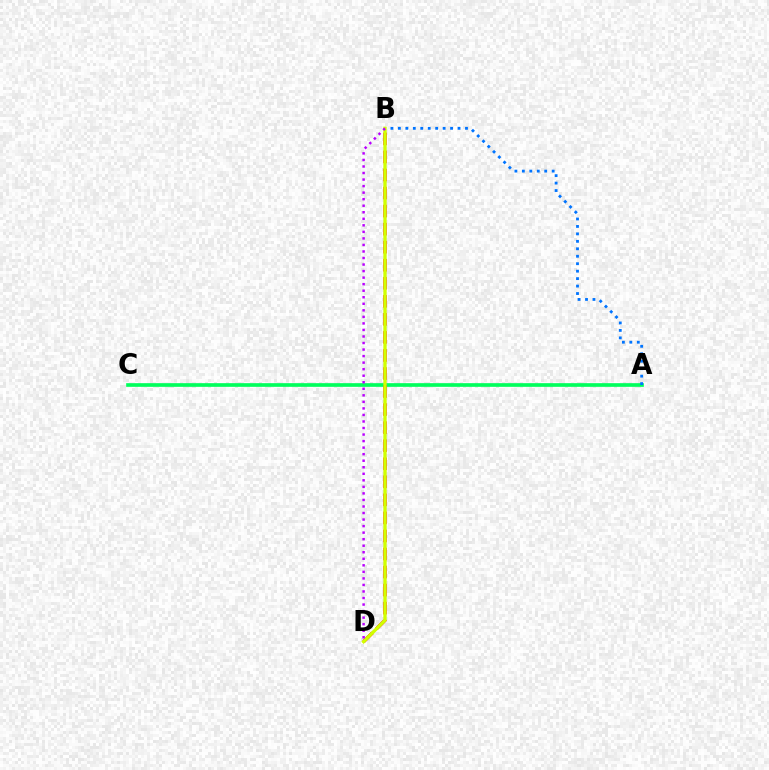{('A', 'C'): [{'color': '#00ff5c', 'line_style': 'solid', 'thickness': 2.64}], ('A', 'B'): [{'color': '#0074ff', 'line_style': 'dotted', 'thickness': 2.03}], ('B', 'D'): [{'color': '#ff0000', 'line_style': 'dashed', 'thickness': 2.45}, {'color': '#d1ff00', 'line_style': 'solid', 'thickness': 2.39}, {'color': '#b900ff', 'line_style': 'dotted', 'thickness': 1.78}]}